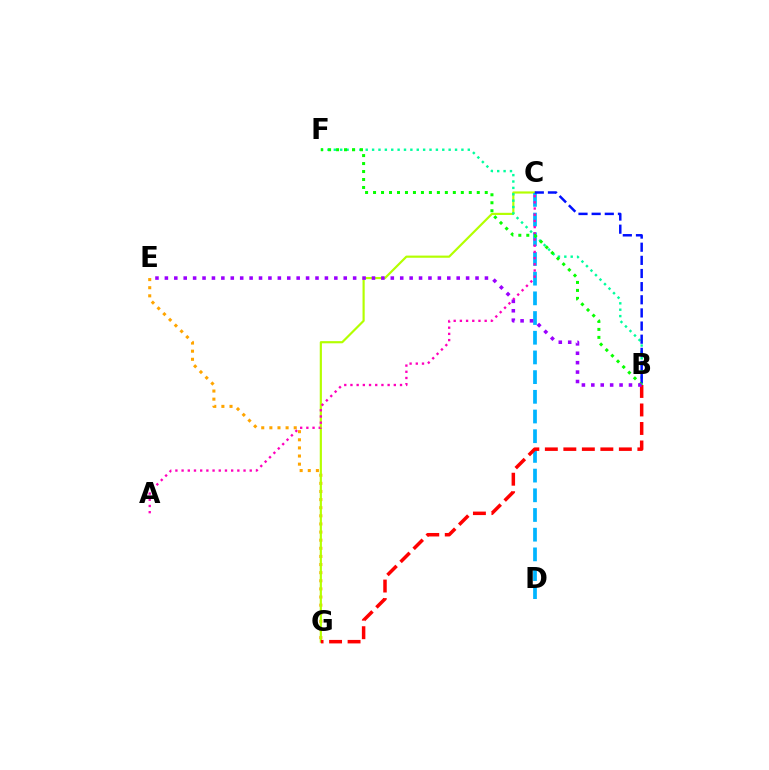{('E', 'G'): [{'color': '#ffa500', 'line_style': 'dotted', 'thickness': 2.21}], ('C', 'G'): [{'color': '#b3ff00', 'line_style': 'solid', 'thickness': 1.56}], ('C', 'D'): [{'color': '#00b5ff', 'line_style': 'dashed', 'thickness': 2.68}], ('A', 'C'): [{'color': '#ff00bd', 'line_style': 'dotted', 'thickness': 1.68}], ('B', 'F'): [{'color': '#00ff9d', 'line_style': 'dotted', 'thickness': 1.73}, {'color': '#08ff00', 'line_style': 'dotted', 'thickness': 2.17}], ('B', 'C'): [{'color': '#0010ff', 'line_style': 'dashed', 'thickness': 1.79}], ('B', 'G'): [{'color': '#ff0000', 'line_style': 'dashed', 'thickness': 2.51}], ('B', 'E'): [{'color': '#9b00ff', 'line_style': 'dotted', 'thickness': 2.56}]}